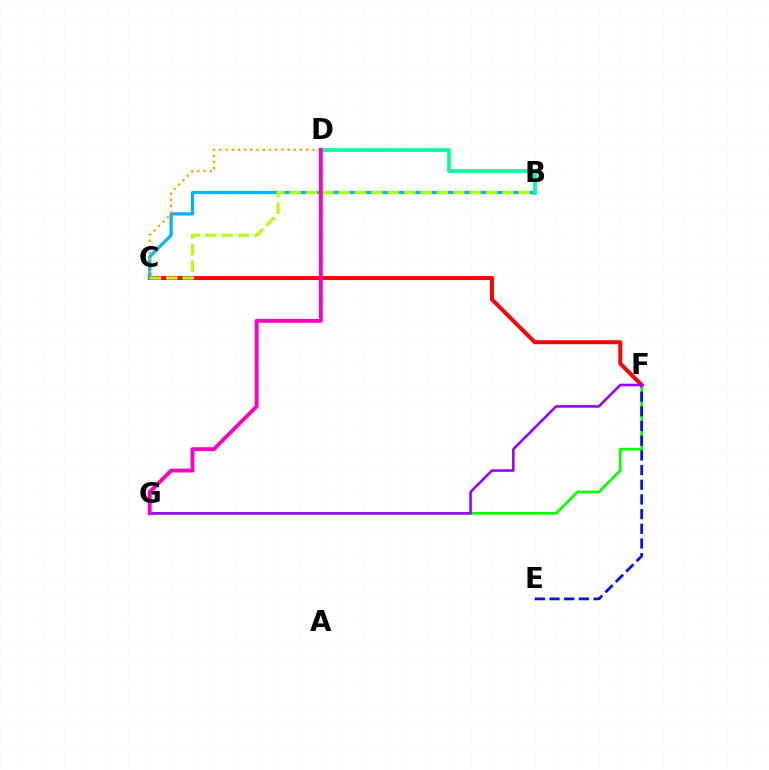{('F', 'G'): [{'color': '#08ff00', 'line_style': 'solid', 'thickness': 1.93}, {'color': '#9b00ff', 'line_style': 'solid', 'thickness': 1.85}], ('E', 'F'): [{'color': '#0010ff', 'line_style': 'dashed', 'thickness': 2.0}], ('C', 'F'): [{'color': '#ff0000', 'line_style': 'solid', 'thickness': 2.86}], ('B', 'C'): [{'color': '#00b5ff', 'line_style': 'solid', 'thickness': 2.33}, {'color': '#b3ff00', 'line_style': 'dashed', 'thickness': 2.22}], ('B', 'D'): [{'color': '#00ff9d', 'line_style': 'solid', 'thickness': 2.69}], ('C', 'D'): [{'color': '#ffa500', 'line_style': 'dotted', 'thickness': 1.69}], ('D', 'G'): [{'color': '#ff00bd', 'line_style': 'solid', 'thickness': 2.79}]}